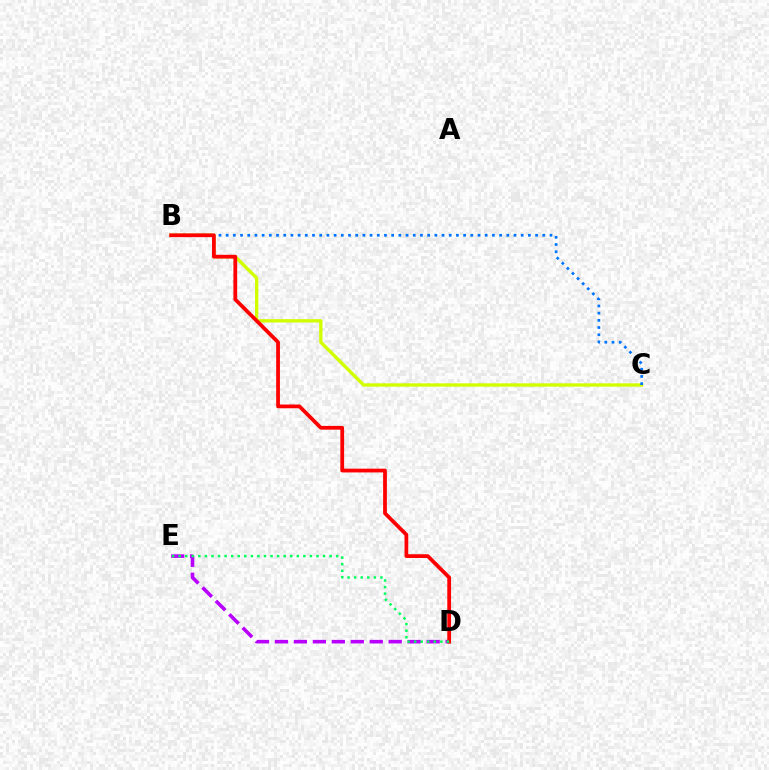{('B', 'C'): [{'color': '#d1ff00', 'line_style': 'solid', 'thickness': 2.4}, {'color': '#0074ff', 'line_style': 'dotted', 'thickness': 1.96}], ('D', 'E'): [{'color': '#b900ff', 'line_style': 'dashed', 'thickness': 2.58}, {'color': '#00ff5c', 'line_style': 'dotted', 'thickness': 1.78}], ('B', 'D'): [{'color': '#ff0000', 'line_style': 'solid', 'thickness': 2.71}]}